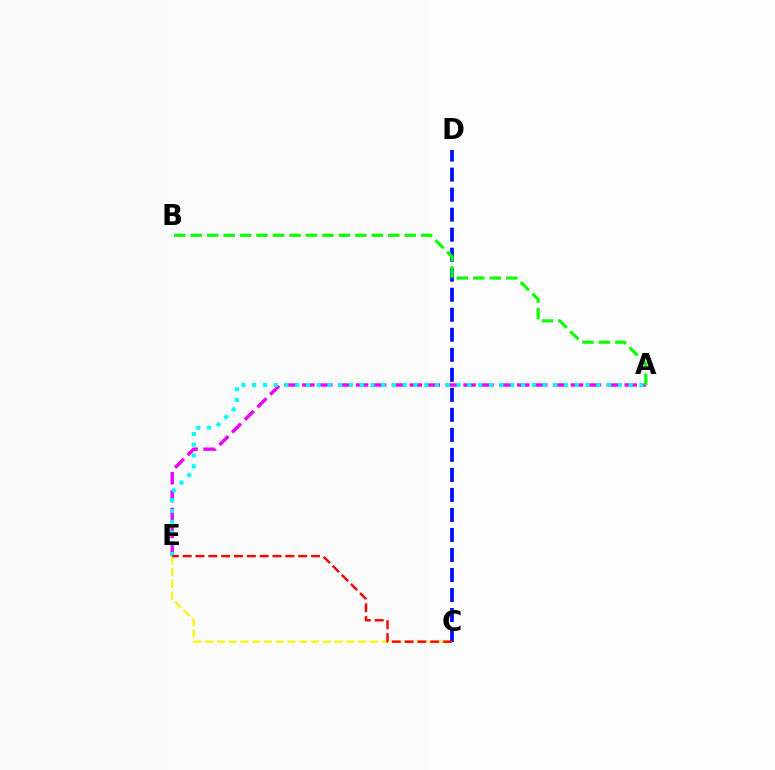{('A', 'E'): [{'color': '#ee00ff', 'line_style': 'dashed', 'thickness': 2.43}, {'color': '#00fff6', 'line_style': 'dotted', 'thickness': 2.92}], ('C', 'E'): [{'color': '#fcf500', 'line_style': 'dashed', 'thickness': 1.6}, {'color': '#ff0000', 'line_style': 'dashed', 'thickness': 1.74}], ('C', 'D'): [{'color': '#0010ff', 'line_style': 'dashed', 'thickness': 2.72}], ('A', 'B'): [{'color': '#08ff00', 'line_style': 'dashed', 'thickness': 2.24}]}